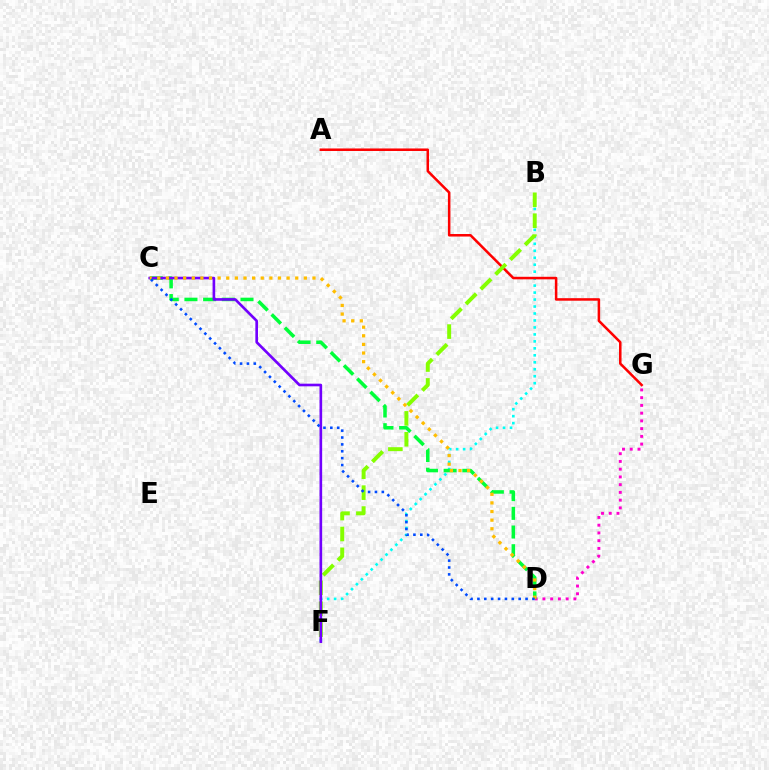{('B', 'F'): [{'color': '#00fff6', 'line_style': 'dotted', 'thickness': 1.89}, {'color': '#84ff00', 'line_style': 'dashed', 'thickness': 2.84}], ('A', 'G'): [{'color': '#ff0000', 'line_style': 'solid', 'thickness': 1.82}], ('D', 'G'): [{'color': '#ff00cf', 'line_style': 'dotted', 'thickness': 2.1}], ('C', 'D'): [{'color': '#00ff39', 'line_style': 'dashed', 'thickness': 2.54}, {'color': '#ffbd00', 'line_style': 'dotted', 'thickness': 2.34}, {'color': '#004bff', 'line_style': 'dotted', 'thickness': 1.87}], ('C', 'F'): [{'color': '#7200ff', 'line_style': 'solid', 'thickness': 1.9}]}